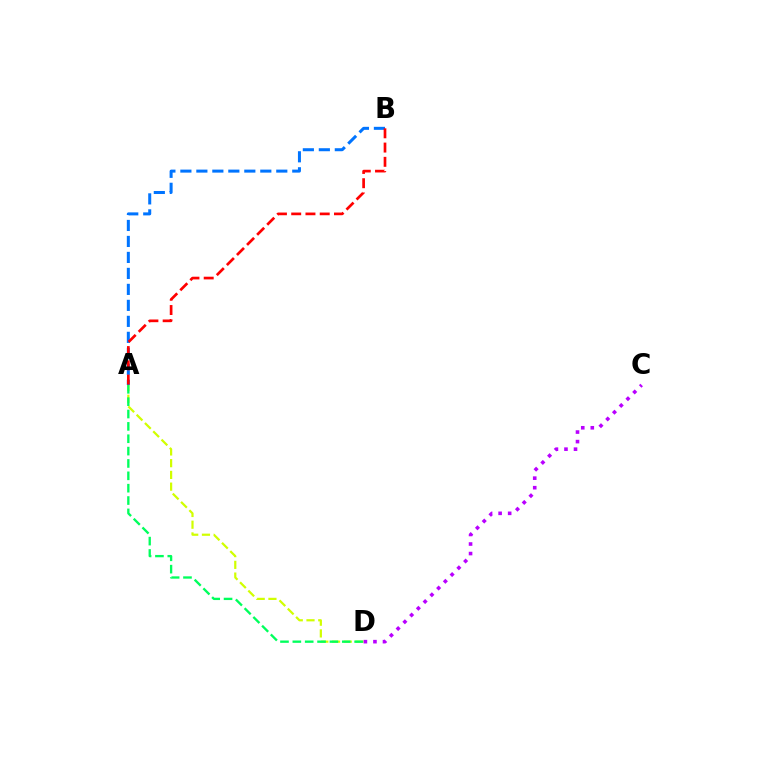{('A', 'D'): [{'color': '#d1ff00', 'line_style': 'dashed', 'thickness': 1.59}, {'color': '#00ff5c', 'line_style': 'dashed', 'thickness': 1.68}], ('A', 'B'): [{'color': '#0074ff', 'line_style': 'dashed', 'thickness': 2.17}, {'color': '#ff0000', 'line_style': 'dashed', 'thickness': 1.94}], ('C', 'D'): [{'color': '#b900ff', 'line_style': 'dotted', 'thickness': 2.59}]}